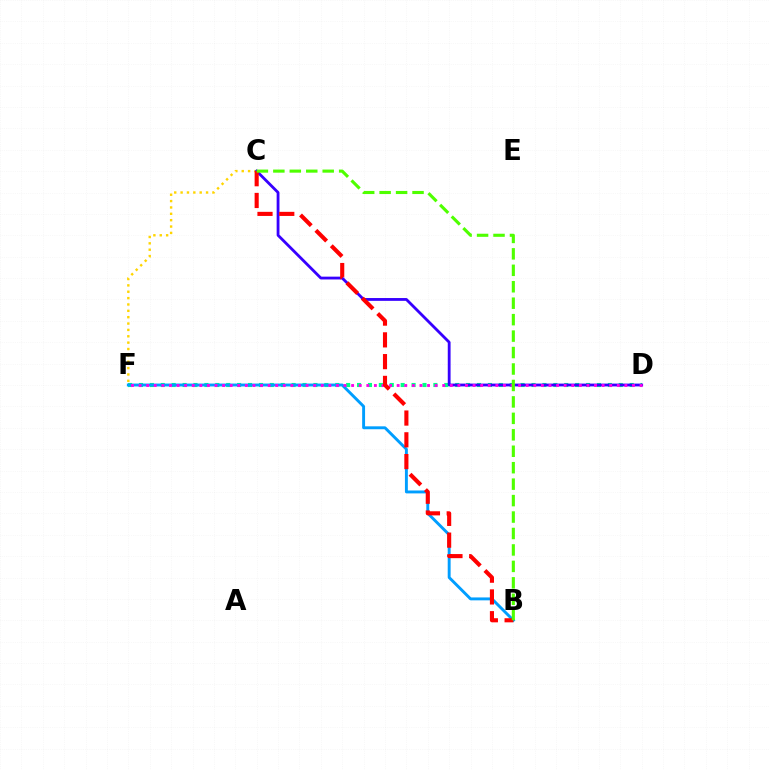{('C', 'F'): [{'color': '#ffd500', 'line_style': 'dotted', 'thickness': 1.73}], ('D', 'F'): [{'color': '#00ff86', 'line_style': 'dotted', 'thickness': 2.96}, {'color': '#ff00ed', 'line_style': 'dotted', 'thickness': 2.06}], ('C', 'D'): [{'color': '#3700ff', 'line_style': 'solid', 'thickness': 2.03}], ('B', 'F'): [{'color': '#009eff', 'line_style': 'solid', 'thickness': 2.09}], ('B', 'C'): [{'color': '#ff0000', 'line_style': 'dashed', 'thickness': 2.96}, {'color': '#4fff00', 'line_style': 'dashed', 'thickness': 2.23}]}